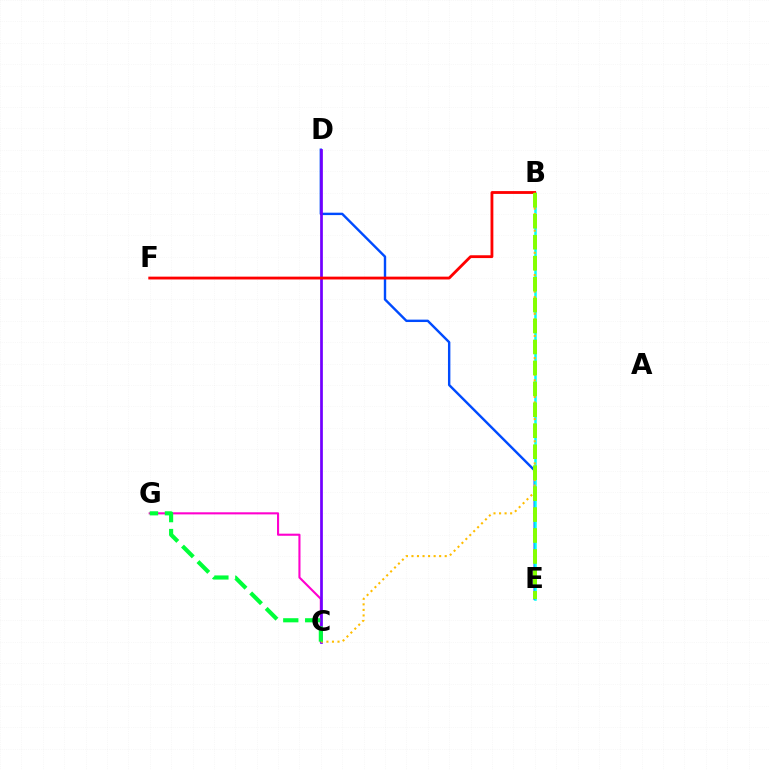{('D', 'E'): [{'color': '#004bff', 'line_style': 'solid', 'thickness': 1.73}], ('C', 'G'): [{'color': '#ff00cf', 'line_style': 'solid', 'thickness': 1.51}, {'color': '#00ff39', 'line_style': 'dashed', 'thickness': 2.97}], ('C', 'D'): [{'color': '#7200ff', 'line_style': 'solid', 'thickness': 1.96}], ('B', 'E'): [{'color': '#00fff6', 'line_style': 'solid', 'thickness': 1.81}, {'color': '#84ff00', 'line_style': 'dashed', 'thickness': 2.85}], ('B', 'F'): [{'color': '#ff0000', 'line_style': 'solid', 'thickness': 2.03}], ('B', 'C'): [{'color': '#ffbd00', 'line_style': 'dotted', 'thickness': 1.51}]}